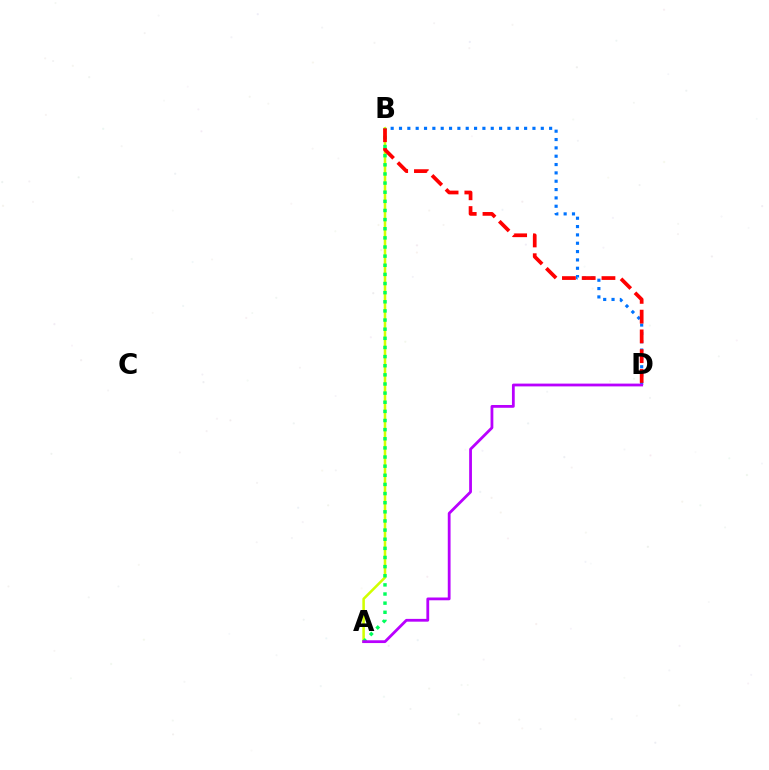{('B', 'D'): [{'color': '#0074ff', 'line_style': 'dotted', 'thickness': 2.27}, {'color': '#ff0000', 'line_style': 'dashed', 'thickness': 2.68}], ('A', 'B'): [{'color': '#d1ff00', 'line_style': 'solid', 'thickness': 1.83}, {'color': '#00ff5c', 'line_style': 'dotted', 'thickness': 2.48}], ('A', 'D'): [{'color': '#b900ff', 'line_style': 'solid', 'thickness': 2.01}]}